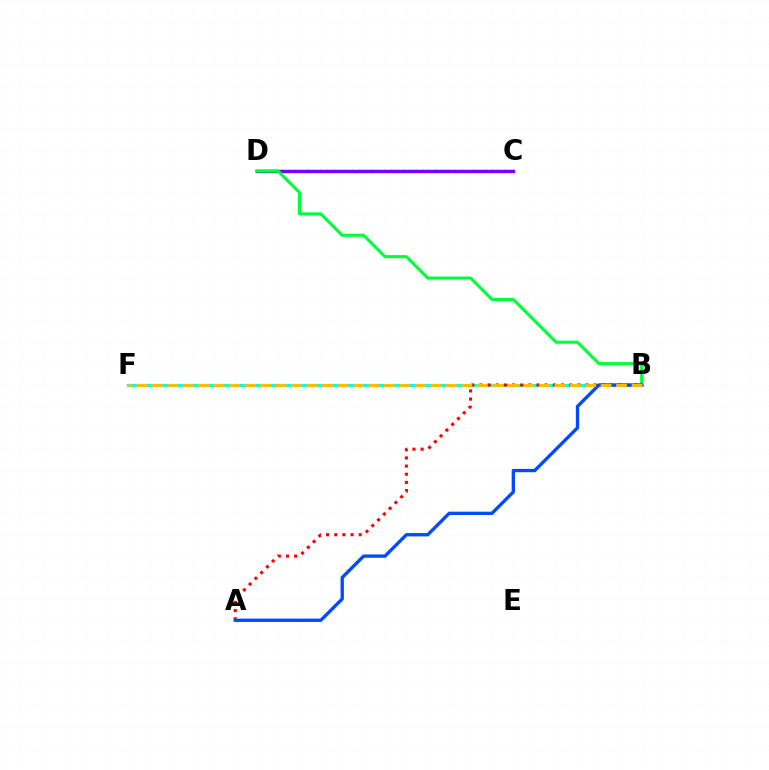{('C', 'D'): [{'color': '#84ff00', 'line_style': 'solid', 'thickness': 1.61}, {'color': '#ff00cf', 'line_style': 'dotted', 'thickness': 1.73}, {'color': '#7200ff', 'line_style': 'solid', 'thickness': 2.42}], ('B', 'F'): [{'color': '#00fff6', 'line_style': 'solid', 'thickness': 2.31}, {'color': '#ffbd00', 'line_style': 'dashed', 'thickness': 2.1}], ('B', 'D'): [{'color': '#00ff39', 'line_style': 'solid', 'thickness': 2.21}], ('A', 'B'): [{'color': '#ff0000', 'line_style': 'dotted', 'thickness': 2.22}, {'color': '#004bff', 'line_style': 'solid', 'thickness': 2.4}]}